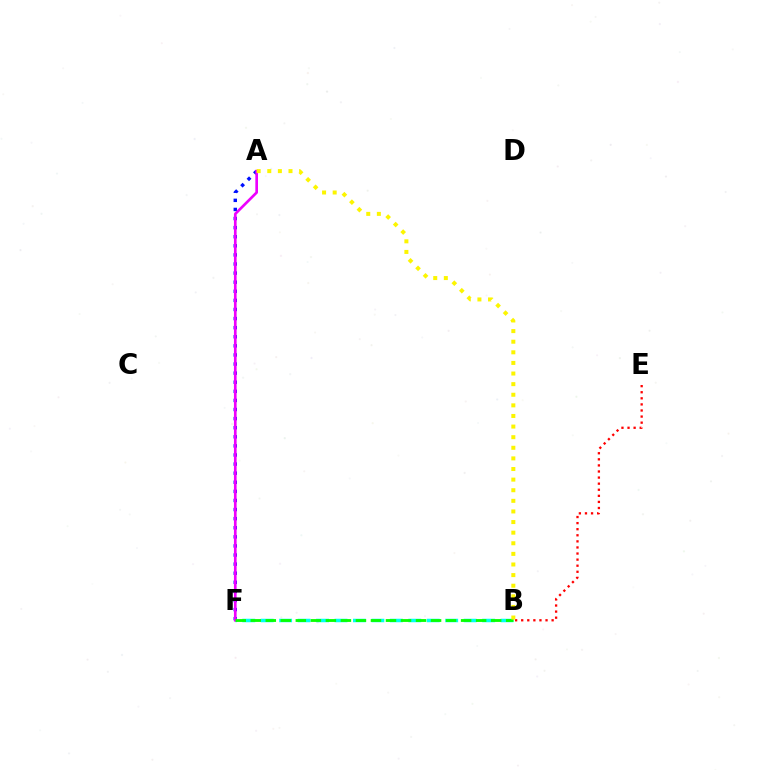{('A', 'F'): [{'color': '#0010ff', 'line_style': 'dotted', 'thickness': 2.47}, {'color': '#ee00ff', 'line_style': 'solid', 'thickness': 1.92}], ('B', 'F'): [{'color': '#00fff6', 'line_style': 'dashed', 'thickness': 2.51}, {'color': '#08ff00', 'line_style': 'dashed', 'thickness': 2.04}], ('B', 'E'): [{'color': '#ff0000', 'line_style': 'dotted', 'thickness': 1.65}], ('A', 'B'): [{'color': '#fcf500', 'line_style': 'dotted', 'thickness': 2.88}]}